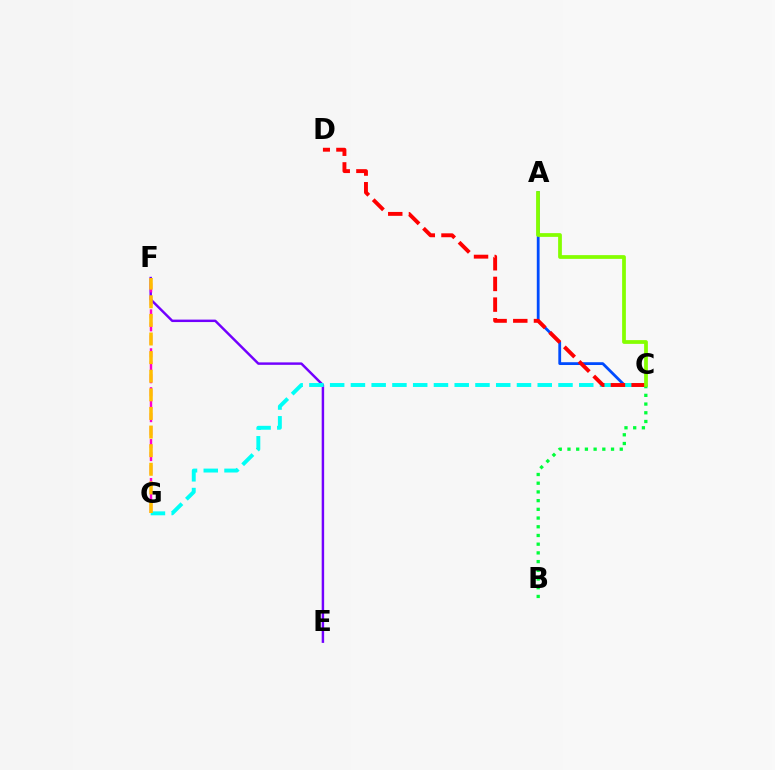{('E', 'F'): [{'color': '#7200ff', 'line_style': 'solid', 'thickness': 1.77}], ('B', 'C'): [{'color': '#00ff39', 'line_style': 'dotted', 'thickness': 2.37}], ('A', 'C'): [{'color': '#004bff', 'line_style': 'solid', 'thickness': 2.01}, {'color': '#84ff00', 'line_style': 'solid', 'thickness': 2.7}], ('C', 'G'): [{'color': '#00fff6', 'line_style': 'dashed', 'thickness': 2.82}], ('C', 'D'): [{'color': '#ff0000', 'line_style': 'dashed', 'thickness': 2.81}], ('F', 'G'): [{'color': '#ff00cf', 'line_style': 'dashed', 'thickness': 1.76}, {'color': '#ffbd00', 'line_style': 'dashed', 'thickness': 2.53}]}